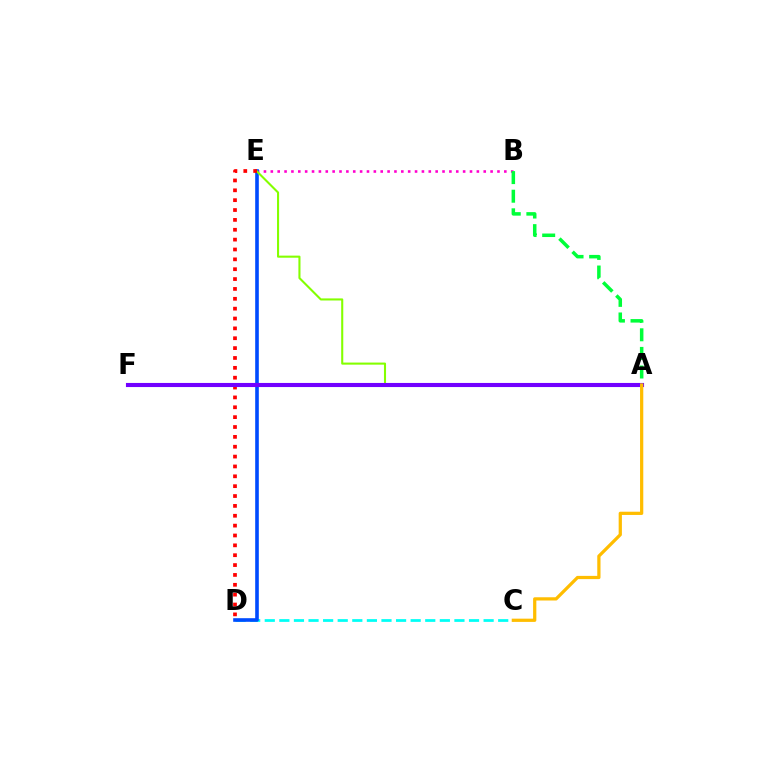{('B', 'E'): [{'color': '#ff00cf', 'line_style': 'dotted', 'thickness': 1.87}], ('C', 'D'): [{'color': '#00fff6', 'line_style': 'dashed', 'thickness': 1.98}], ('A', 'B'): [{'color': '#00ff39', 'line_style': 'dashed', 'thickness': 2.53}], ('D', 'E'): [{'color': '#004bff', 'line_style': 'solid', 'thickness': 2.6}, {'color': '#ff0000', 'line_style': 'dotted', 'thickness': 2.68}], ('A', 'E'): [{'color': '#84ff00', 'line_style': 'solid', 'thickness': 1.5}], ('A', 'F'): [{'color': '#7200ff', 'line_style': 'solid', 'thickness': 2.96}], ('A', 'C'): [{'color': '#ffbd00', 'line_style': 'solid', 'thickness': 2.33}]}